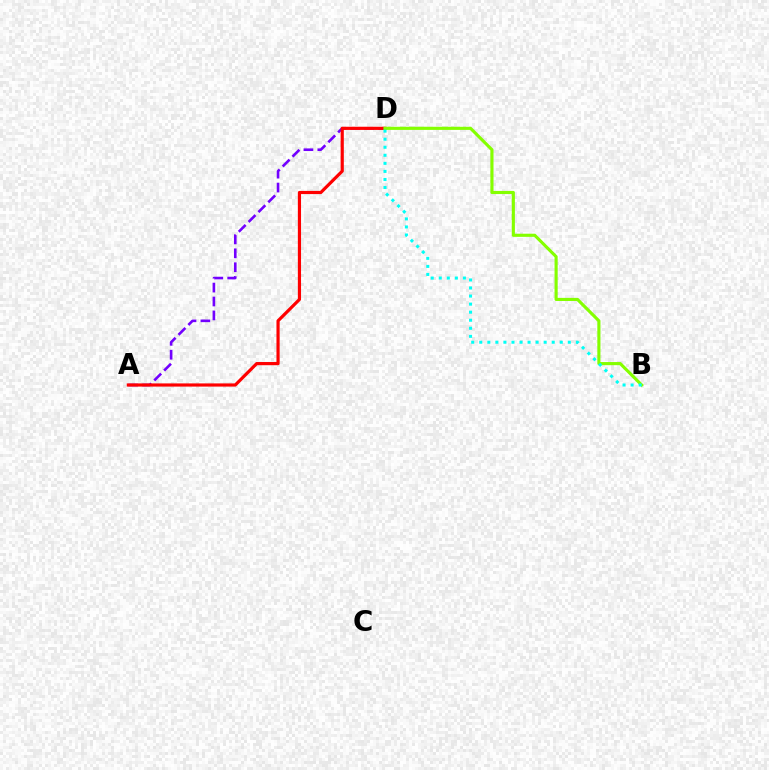{('A', 'D'): [{'color': '#7200ff', 'line_style': 'dashed', 'thickness': 1.89}, {'color': '#ff0000', 'line_style': 'solid', 'thickness': 2.29}], ('B', 'D'): [{'color': '#84ff00', 'line_style': 'solid', 'thickness': 2.25}, {'color': '#00fff6', 'line_style': 'dotted', 'thickness': 2.19}]}